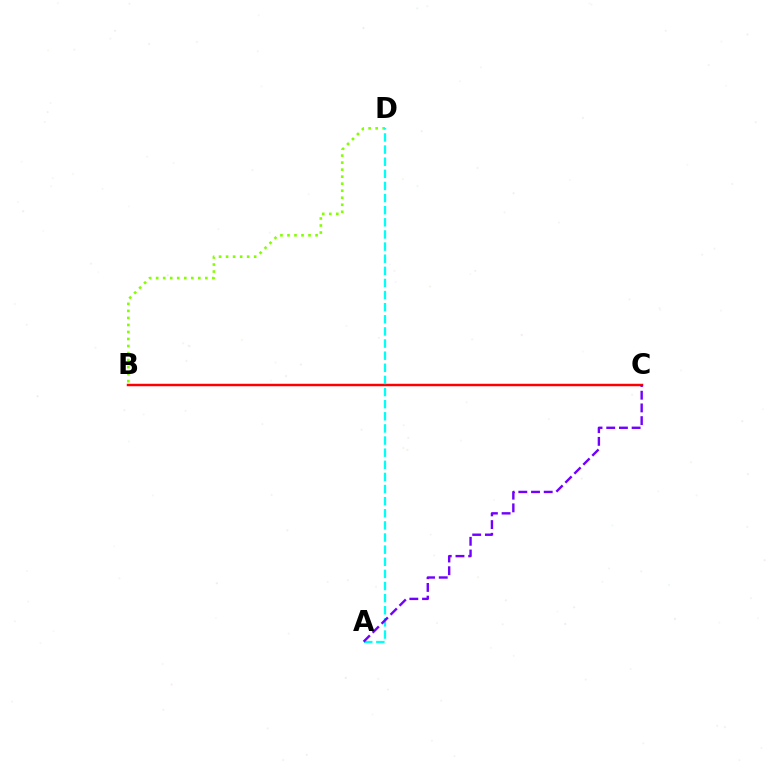{('B', 'D'): [{'color': '#84ff00', 'line_style': 'dotted', 'thickness': 1.91}], ('B', 'C'): [{'color': '#ff0000', 'line_style': 'solid', 'thickness': 1.77}], ('A', 'D'): [{'color': '#00fff6', 'line_style': 'dashed', 'thickness': 1.65}], ('A', 'C'): [{'color': '#7200ff', 'line_style': 'dashed', 'thickness': 1.73}]}